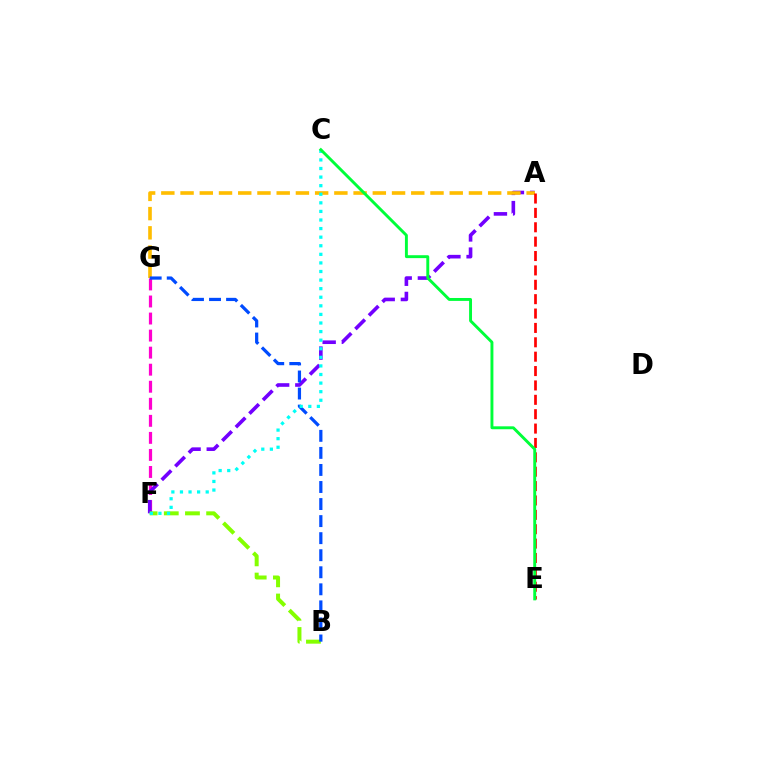{('F', 'G'): [{'color': '#ff00cf', 'line_style': 'dashed', 'thickness': 2.32}], ('A', 'F'): [{'color': '#7200ff', 'line_style': 'dashed', 'thickness': 2.61}], ('A', 'G'): [{'color': '#ffbd00', 'line_style': 'dashed', 'thickness': 2.61}], ('B', 'F'): [{'color': '#84ff00', 'line_style': 'dashed', 'thickness': 2.88}], ('B', 'G'): [{'color': '#004bff', 'line_style': 'dashed', 'thickness': 2.32}], ('A', 'E'): [{'color': '#ff0000', 'line_style': 'dashed', 'thickness': 1.95}], ('C', 'F'): [{'color': '#00fff6', 'line_style': 'dotted', 'thickness': 2.33}], ('C', 'E'): [{'color': '#00ff39', 'line_style': 'solid', 'thickness': 2.1}]}